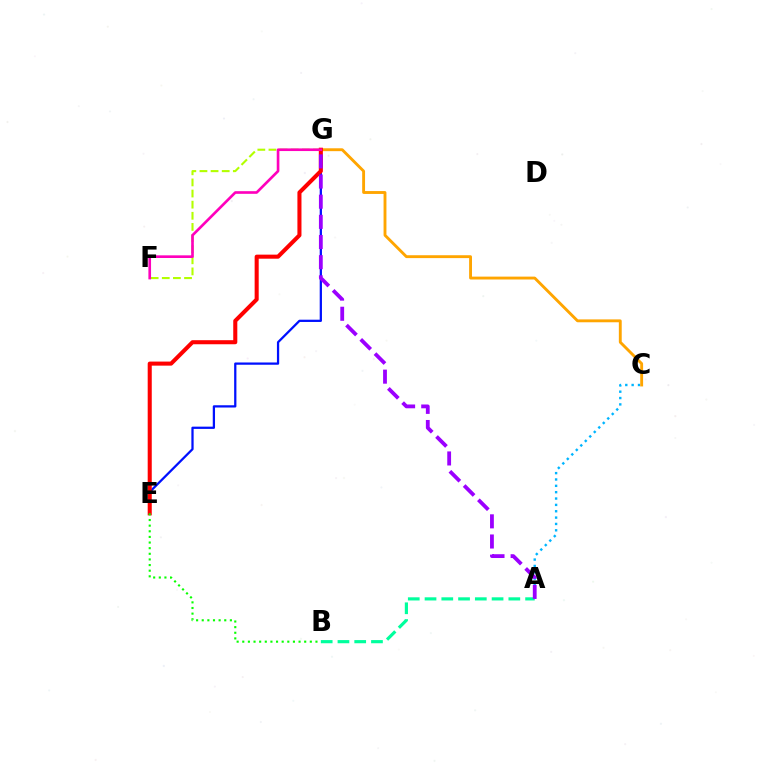{('E', 'G'): [{'color': '#0010ff', 'line_style': 'solid', 'thickness': 1.63}, {'color': '#ff0000', 'line_style': 'solid', 'thickness': 2.92}], ('A', 'C'): [{'color': '#00b5ff', 'line_style': 'dotted', 'thickness': 1.73}], ('C', 'G'): [{'color': '#ffa500', 'line_style': 'solid', 'thickness': 2.07}], ('A', 'B'): [{'color': '#00ff9d', 'line_style': 'dashed', 'thickness': 2.28}], ('F', 'G'): [{'color': '#b3ff00', 'line_style': 'dashed', 'thickness': 1.51}, {'color': '#ff00bd', 'line_style': 'solid', 'thickness': 1.91}], ('A', 'G'): [{'color': '#9b00ff', 'line_style': 'dashed', 'thickness': 2.74}], ('B', 'E'): [{'color': '#08ff00', 'line_style': 'dotted', 'thickness': 1.53}]}